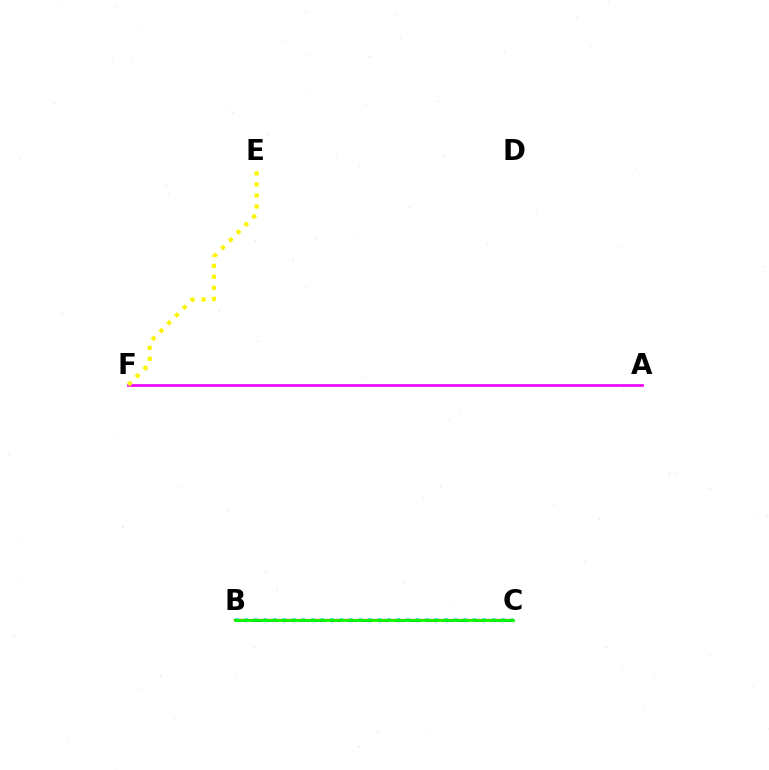{('B', 'C'): [{'color': '#00fff6', 'line_style': 'dotted', 'thickness': 2.58}, {'color': '#0010ff', 'line_style': 'dashed', 'thickness': 2.15}, {'color': '#ff0000', 'line_style': 'solid', 'thickness': 1.57}, {'color': '#08ff00', 'line_style': 'solid', 'thickness': 2.0}], ('A', 'F'): [{'color': '#ee00ff', 'line_style': 'solid', 'thickness': 1.92}], ('E', 'F'): [{'color': '#fcf500', 'line_style': 'dotted', 'thickness': 2.99}]}